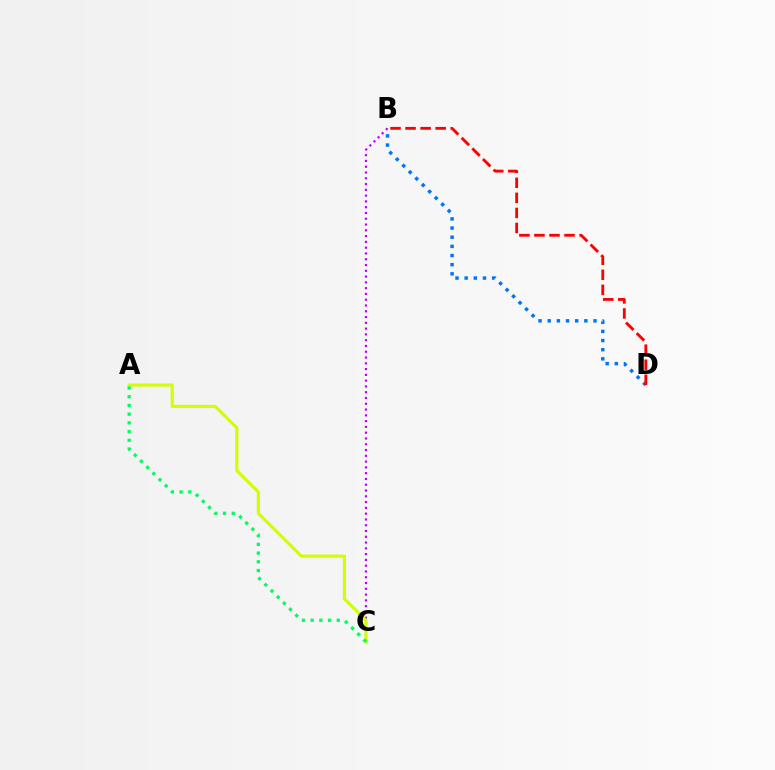{('B', 'D'): [{'color': '#0074ff', 'line_style': 'dotted', 'thickness': 2.49}, {'color': '#ff0000', 'line_style': 'dashed', 'thickness': 2.04}], ('B', 'C'): [{'color': '#b900ff', 'line_style': 'dotted', 'thickness': 1.57}], ('A', 'C'): [{'color': '#d1ff00', 'line_style': 'solid', 'thickness': 2.26}, {'color': '#00ff5c', 'line_style': 'dotted', 'thickness': 2.37}]}